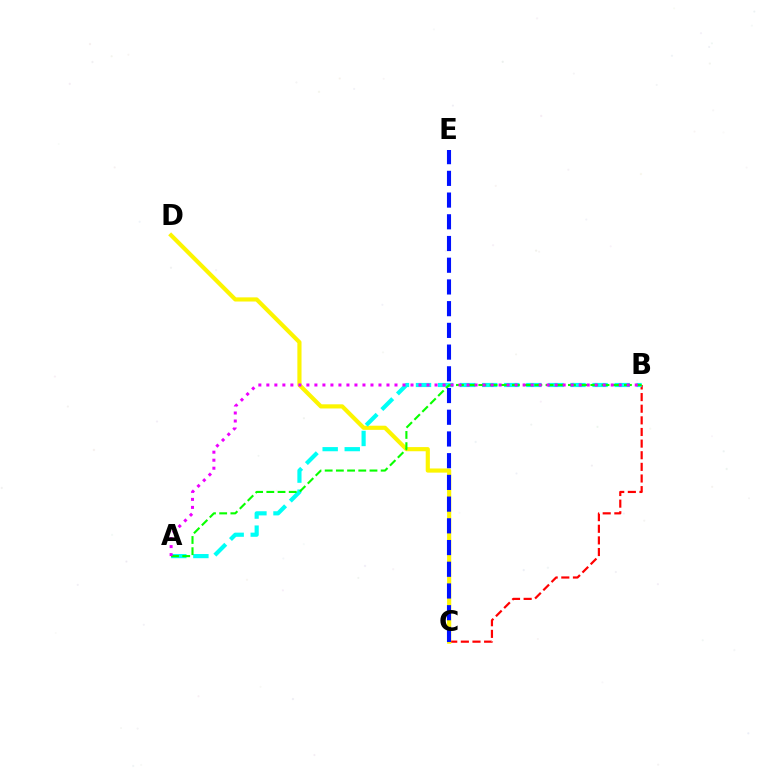{('B', 'C'): [{'color': '#ff0000', 'line_style': 'dashed', 'thickness': 1.58}], ('C', 'D'): [{'color': '#fcf500', 'line_style': 'solid', 'thickness': 2.99}], ('A', 'B'): [{'color': '#00fff6', 'line_style': 'dashed', 'thickness': 3.0}, {'color': '#08ff00', 'line_style': 'dashed', 'thickness': 1.52}, {'color': '#ee00ff', 'line_style': 'dotted', 'thickness': 2.18}], ('C', 'E'): [{'color': '#0010ff', 'line_style': 'dashed', 'thickness': 2.95}]}